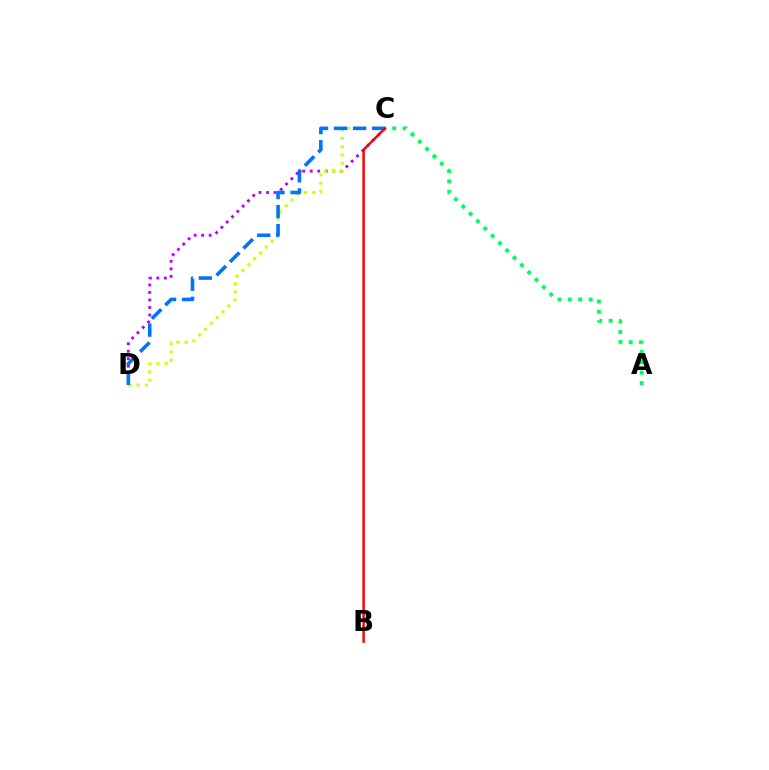{('C', 'D'): [{'color': '#b900ff', 'line_style': 'dotted', 'thickness': 2.04}, {'color': '#d1ff00', 'line_style': 'dotted', 'thickness': 2.24}, {'color': '#0074ff', 'line_style': 'dashed', 'thickness': 2.58}], ('A', 'C'): [{'color': '#00ff5c', 'line_style': 'dotted', 'thickness': 2.82}], ('B', 'C'): [{'color': '#ff0000', 'line_style': 'solid', 'thickness': 1.77}]}